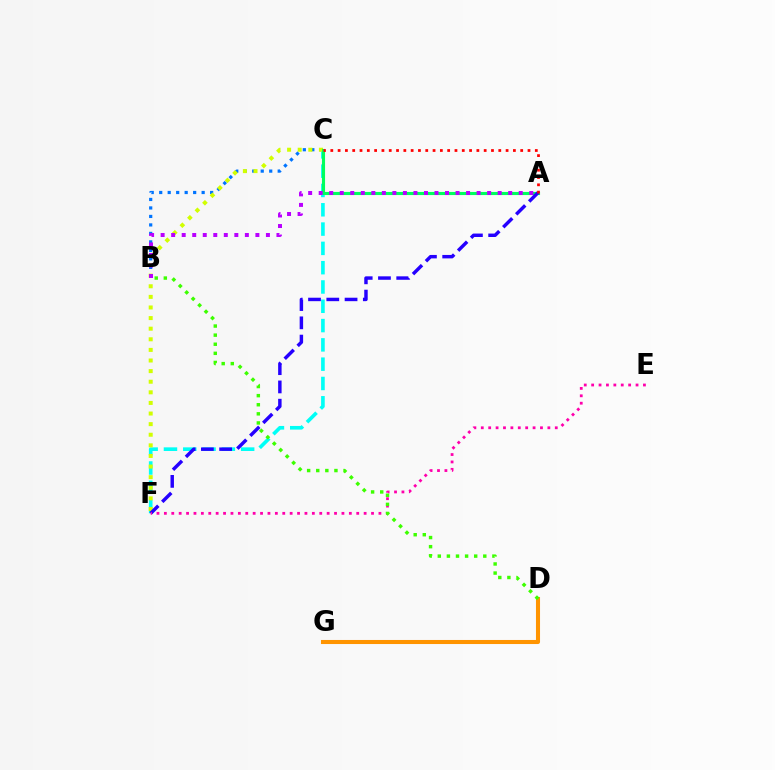{('D', 'G'): [{'color': '#ff9400', 'line_style': 'solid', 'thickness': 2.92}], ('B', 'C'): [{'color': '#0074ff', 'line_style': 'dotted', 'thickness': 2.31}], ('C', 'F'): [{'color': '#00fff6', 'line_style': 'dashed', 'thickness': 2.62}, {'color': '#d1ff00', 'line_style': 'dotted', 'thickness': 2.88}], ('A', 'C'): [{'color': '#00ff5c', 'line_style': 'solid', 'thickness': 2.24}, {'color': '#ff0000', 'line_style': 'dotted', 'thickness': 1.98}], ('A', 'F'): [{'color': '#2500ff', 'line_style': 'dashed', 'thickness': 2.48}], ('E', 'F'): [{'color': '#ff00ac', 'line_style': 'dotted', 'thickness': 2.01}], ('B', 'D'): [{'color': '#3dff00', 'line_style': 'dotted', 'thickness': 2.47}], ('A', 'B'): [{'color': '#b900ff', 'line_style': 'dotted', 'thickness': 2.86}]}